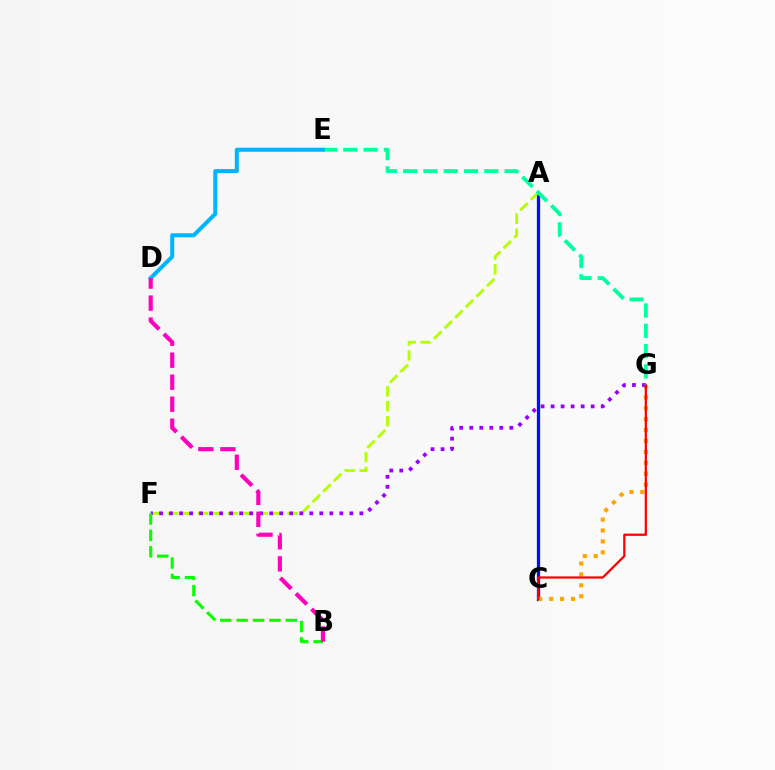{('A', 'C'): [{'color': '#0010ff', 'line_style': 'solid', 'thickness': 2.36}], ('C', 'G'): [{'color': '#ffa500', 'line_style': 'dotted', 'thickness': 2.96}, {'color': '#ff0000', 'line_style': 'solid', 'thickness': 1.61}], ('A', 'F'): [{'color': '#b3ff00', 'line_style': 'dashed', 'thickness': 2.03}], ('F', 'G'): [{'color': '#9b00ff', 'line_style': 'dotted', 'thickness': 2.72}], ('B', 'F'): [{'color': '#08ff00', 'line_style': 'dashed', 'thickness': 2.22}], ('E', 'G'): [{'color': '#00ff9d', 'line_style': 'dashed', 'thickness': 2.76}], ('D', 'E'): [{'color': '#00b5ff', 'line_style': 'solid', 'thickness': 2.9}], ('B', 'D'): [{'color': '#ff00bd', 'line_style': 'dashed', 'thickness': 2.99}]}